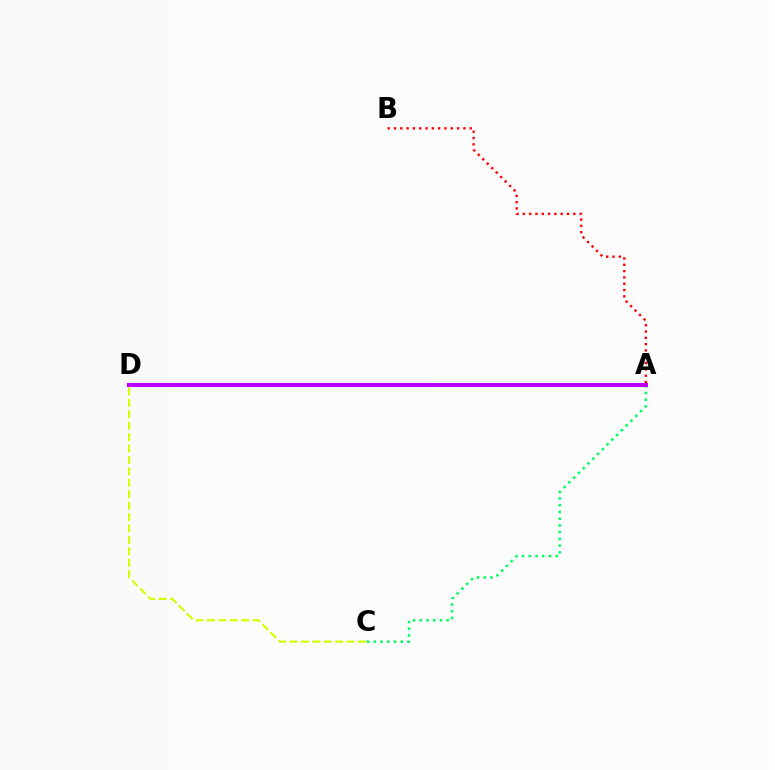{('C', 'D'): [{'color': '#d1ff00', 'line_style': 'dashed', 'thickness': 1.55}], ('A', 'D'): [{'color': '#0074ff', 'line_style': 'dashed', 'thickness': 2.69}, {'color': '#b900ff', 'line_style': 'solid', 'thickness': 2.91}], ('A', 'C'): [{'color': '#00ff5c', 'line_style': 'dotted', 'thickness': 1.83}], ('A', 'B'): [{'color': '#ff0000', 'line_style': 'dotted', 'thickness': 1.71}]}